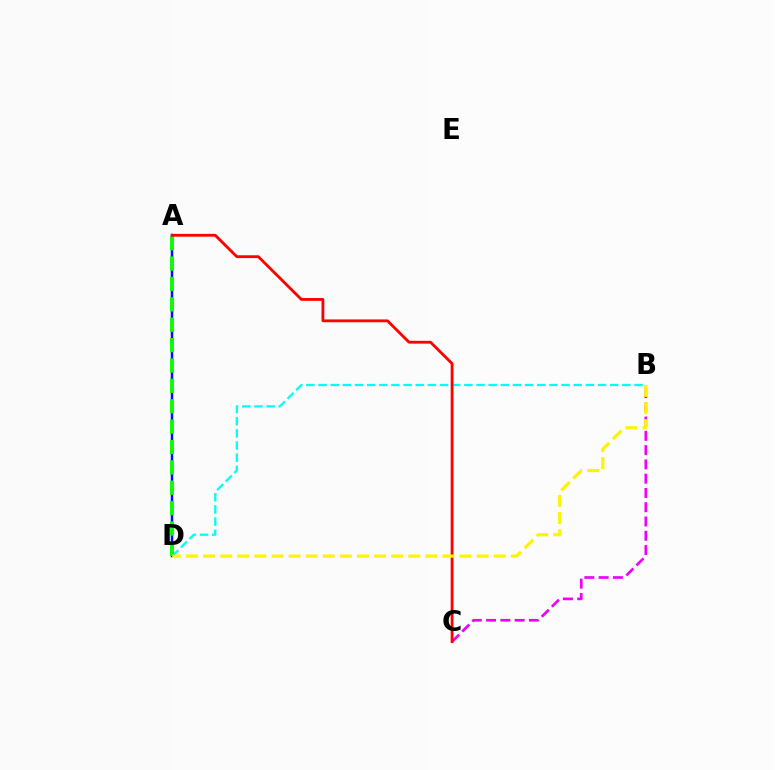{('A', 'D'): [{'color': '#0010ff', 'line_style': 'solid', 'thickness': 1.79}, {'color': '#08ff00', 'line_style': 'dashed', 'thickness': 2.77}], ('B', 'D'): [{'color': '#00fff6', 'line_style': 'dashed', 'thickness': 1.65}, {'color': '#fcf500', 'line_style': 'dashed', 'thickness': 2.32}], ('B', 'C'): [{'color': '#ee00ff', 'line_style': 'dashed', 'thickness': 1.94}], ('A', 'C'): [{'color': '#ff0000', 'line_style': 'solid', 'thickness': 2.03}]}